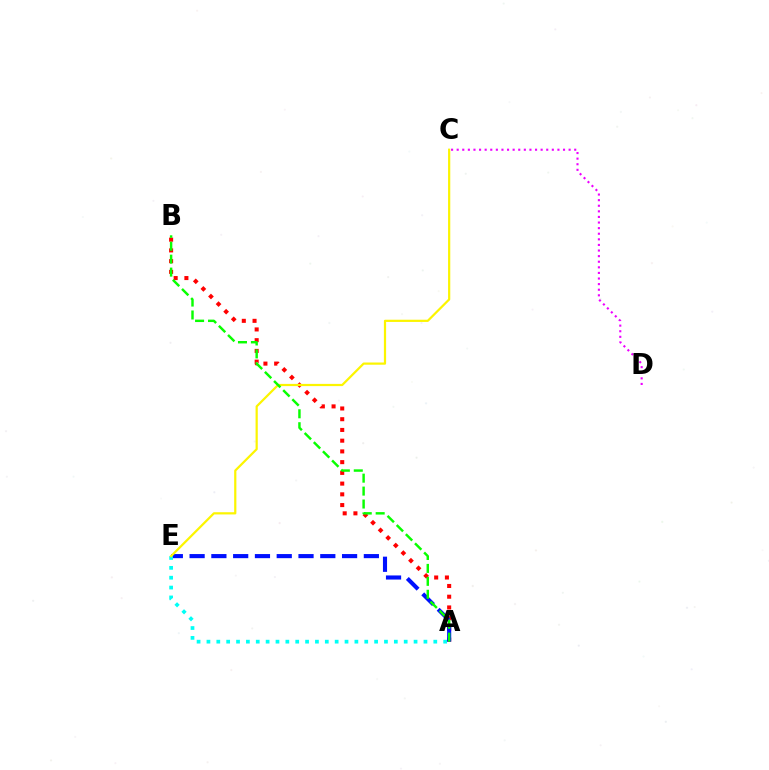{('A', 'B'): [{'color': '#ff0000', 'line_style': 'dotted', 'thickness': 2.92}, {'color': '#08ff00', 'line_style': 'dashed', 'thickness': 1.76}], ('A', 'E'): [{'color': '#0010ff', 'line_style': 'dashed', 'thickness': 2.96}, {'color': '#00fff6', 'line_style': 'dotted', 'thickness': 2.68}], ('C', 'D'): [{'color': '#ee00ff', 'line_style': 'dotted', 'thickness': 1.52}], ('C', 'E'): [{'color': '#fcf500', 'line_style': 'solid', 'thickness': 1.59}]}